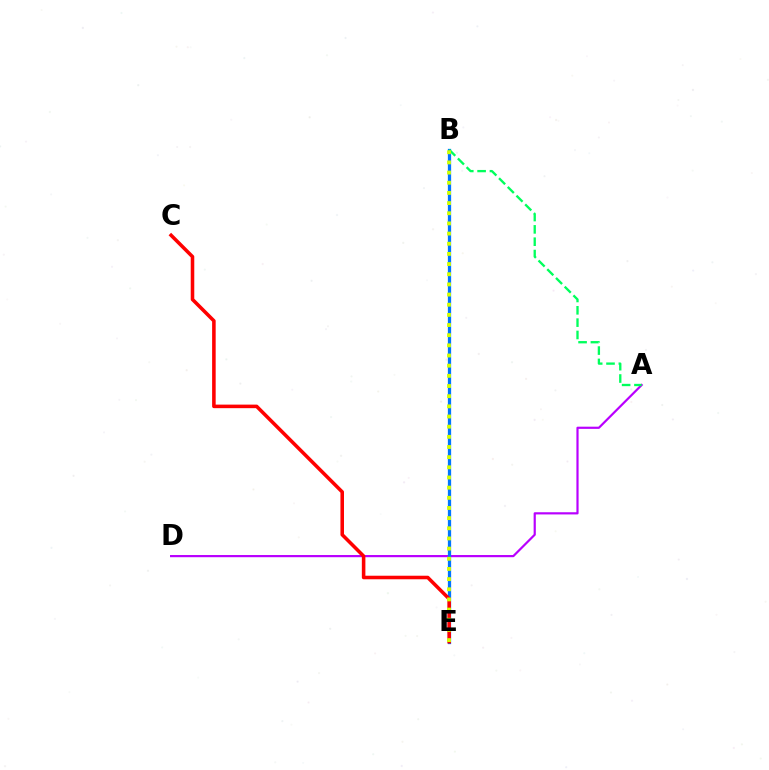{('A', 'D'): [{'color': '#b900ff', 'line_style': 'solid', 'thickness': 1.58}], ('B', 'E'): [{'color': '#0074ff', 'line_style': 'solid', 'thickness': 2.35}, {'color': '#d1ff00', 'line_style': 'dotted', 'thickness': 2.76}], ('A', 'B'): [{'color': '#00ff5c', 'line_style': 'dashed', 'thickness': 1.68}], ('C', 'E'): [{'color': '#ff0000', 'line_style': 'solid', 'thickness': 2.56}]}